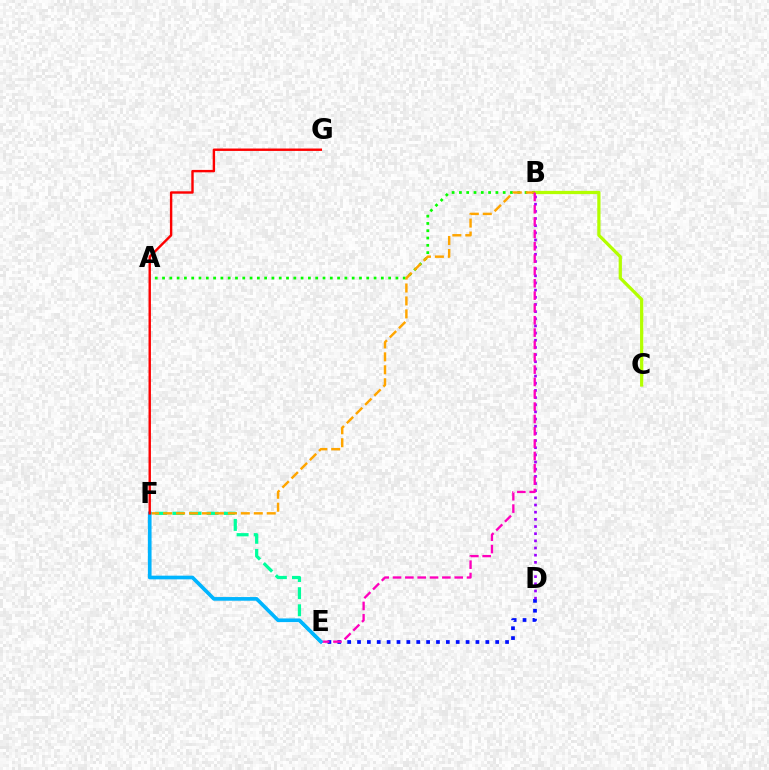{('E', 'F'): [{'color': '#00ff9d', 'line_style': 'dashed', 'thickness': 2.33}, {'color': '#00b5ff', 'line_style': 'solid', 'thickness': 2.64}], ('B', 'C'): [{'color': '#b3ff00', 'line_style': 'solid', 'thickness': 2.34}], ('A', 'B'): [{'color': '#08ff00', 'line_style': 'dotted', 'thickness': 1.98}], ('D', 'E'): [{'color': '#0010ff', 'line_style': 'dotted', 'thickness': 2.68}], ('B', 'F'): [{'color': '#ffa500', 'line_style': 'dashed', 'thickness': 1.76}], ('B', 'D'): [{'color': '#9b00ff', 'line_style': 'dotted', 'thickness': 1.95}], ('B', 'E'): [{'color': '#ff00bd', 'line_style': 'dashed', 'thickness': 1.68}], ('F', 'G'): [{'color': '#ff0000', 'line_style': 'solid', 'thickness': 1.73}]}